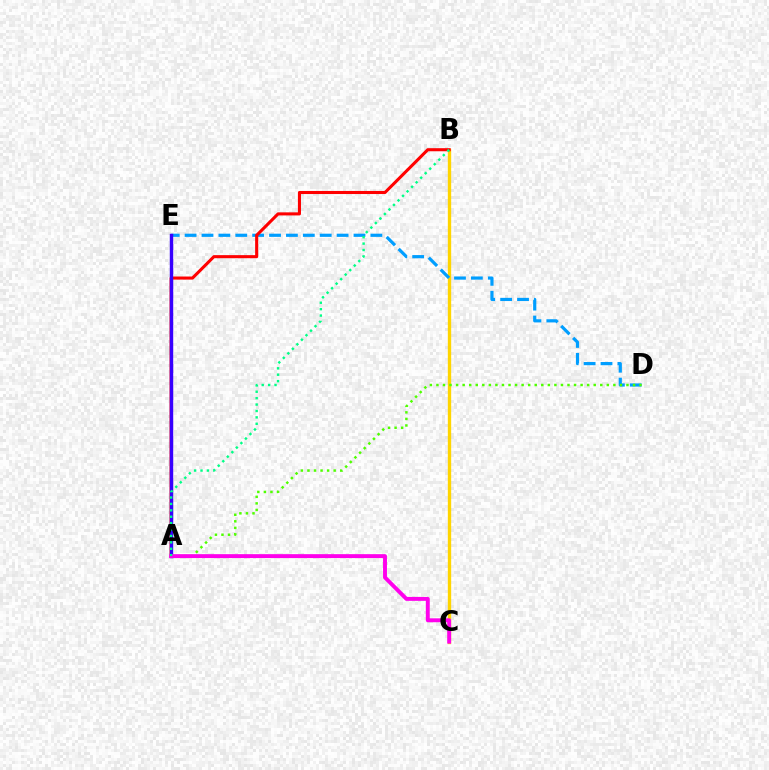{('B', 'C'): [{'color': '#ffd500', 'line_style': 'solid', 'thickness': 2.41}], ('D', 'E'): [{'color': '#009eff', 'line_style': 'dashed', 'thickness': 2.29}], ('A', 'B'): [{'color': '#ff0000', 'line_style': 'solid', 'thickness': 2.21}, {'color': '#00ff86', 'line_style': 'dotted', 'thickness': 1.74}], ('A', 'E'): [{'color': '#3700ff', 'line_style': 'solid', 'thickness': 2.47}], ('A', 'D'): [{'color': '#4fff00', 'line_style': 'dotted', 'thickness': 1.78}], ('A', 'C'): [{'color': '#ff00ed', 'line_style': 'solid', 'thickness': 2.82}]}